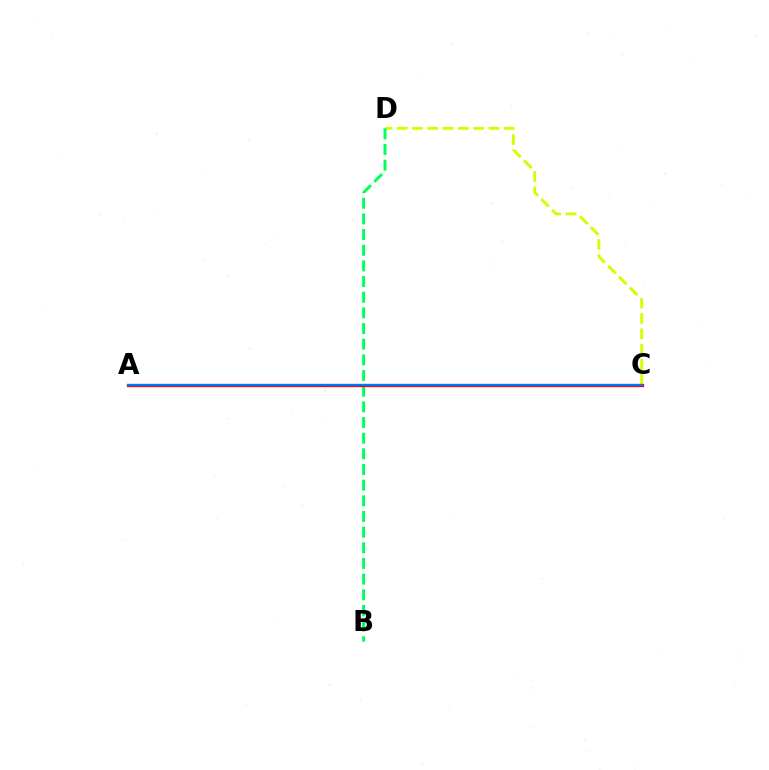{('A', 'C'): [{'color': '#b900ff', 'line_style': 'dotted', 'thickness': 2.13}, {'color': '#ff0000', 'line_style': 'solid', 'thickness': 2.36}, {'color': '#0074ff', 'line_style': 'solid', 'thickness': 1.5}], ('C', 'D'): [{'color': '#d1ff00', 'line_style': 'dashed', 'thickness': 2.08}], ('B', 'D'): [{'color': '#00ff5c', 'line_style': 'dashed', 'thickness': 2.13}]}